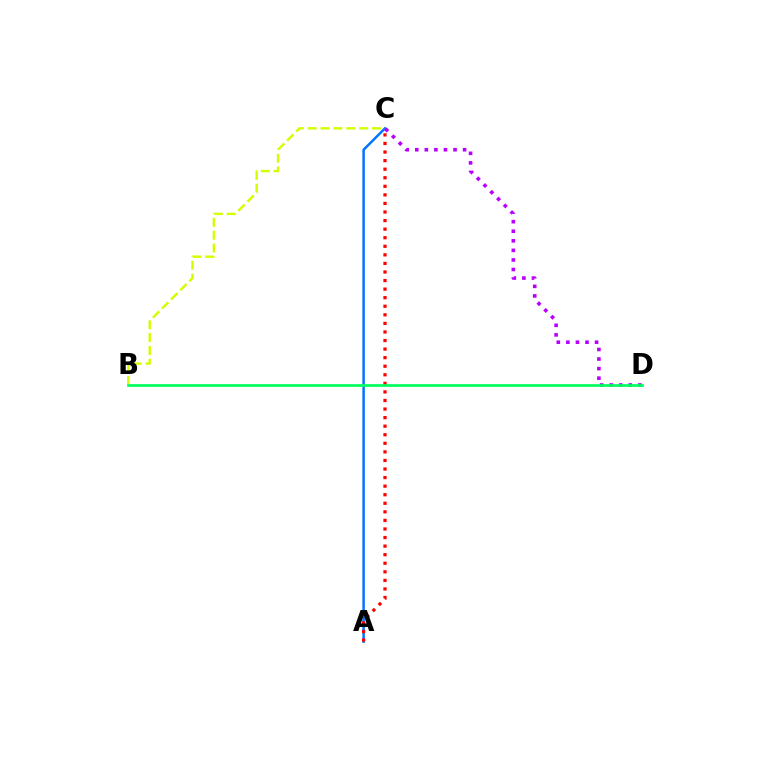{('A', 'C'): [{'color': '#0074ff', 'line_style': 'solid', 'thickness': 1.78}, {'color': '#ff0000', 'line_style': 'dotted', 'thickness': 2.33}], ('C', 'D'): [{'color': '#b900ff', 'line_style': 'dotted', 'thickness': 2.6}], ('B', 'C'): [{'color': '#d1ff00', 'line_style': 'dashed', 'thickness': 1.75}], ('B', 'D'): [{'color': '#00ff5c', 'line_style': 'solid', 'thickness': 1.95}]}